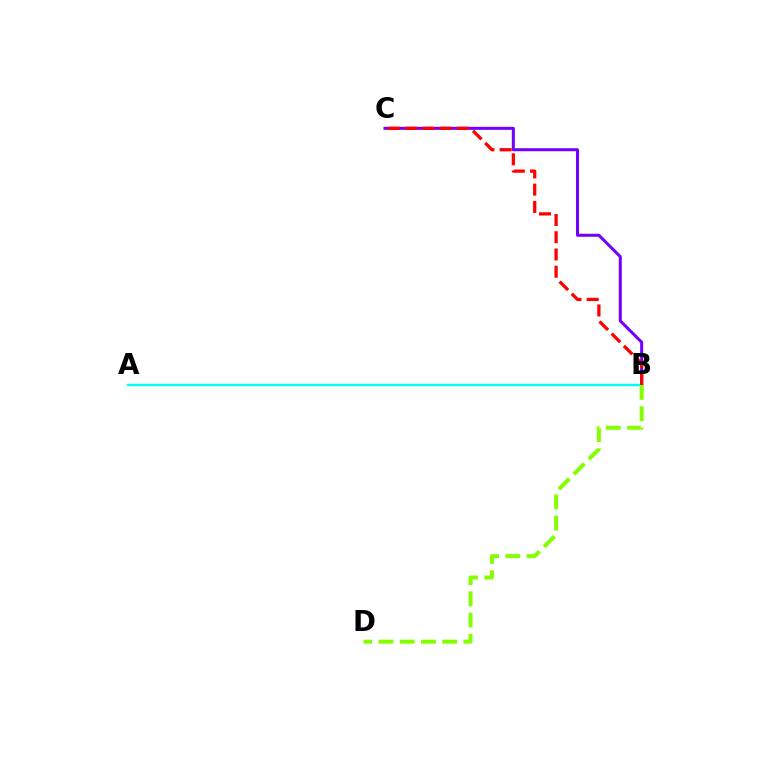{('B', 'C'): [{'color': '#7200ff', 'line_style': 'solid', 'thickness': 2.18}, {'color': '#ff0000', 'line_style': 'dashed', 'thickness': 2.34}], ('A', 'B'): [{'color': '#00fff6', 'line_style': 'solid', 'thickness': 1.71}], ('B', 'D'): [{'color': '#84ff00', 'line_style': 'dashed', 'thickness': 2.89}]}